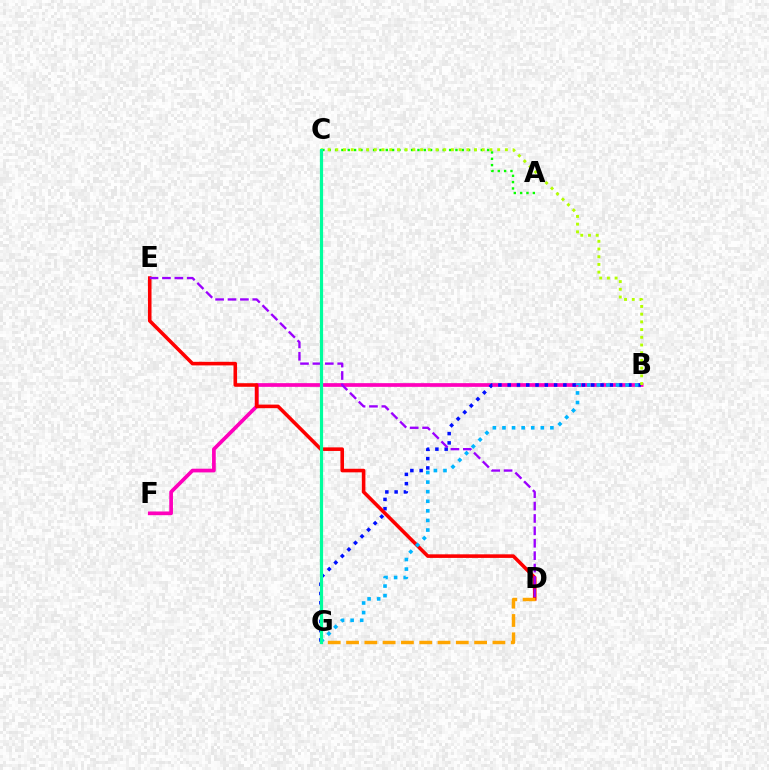{('B', 'F'): [{'color': '#ff00bd', 'line_style': 'solid', 'thickness': 2.67}], ('B', 'G'): [{'color': '#0010ff', 'line_style': 'dotted', 'thickness': 2.52}, {'color': '#00b5ff', 'line_style': 'dotted', 'thickness': 2.6}], ('D', 'E'): [{'color': '#ff0000', 'line_style': 'solid', 'thickness': 2.58}, {'color': '#9b00ff', 'line_style': 'dashed', 'thickness': 1.68}], ('A', 'C'): [{'color': '#08ff00', 'line_style': 'dotted', 'thickness': 1.72}], ('D', 'G'): [{'color': '#ffa500', 'line_style': 'dashed', 'thickness': 2.49}], ('B', 'C'): [{'color': '#b3ff00', 'line_style': 'dotted', 'thickness': 2.09}], ('C', 'G'): [{'color': '#00ff9d', 'line_style': 'solid', 'thickness': 2.3}]}